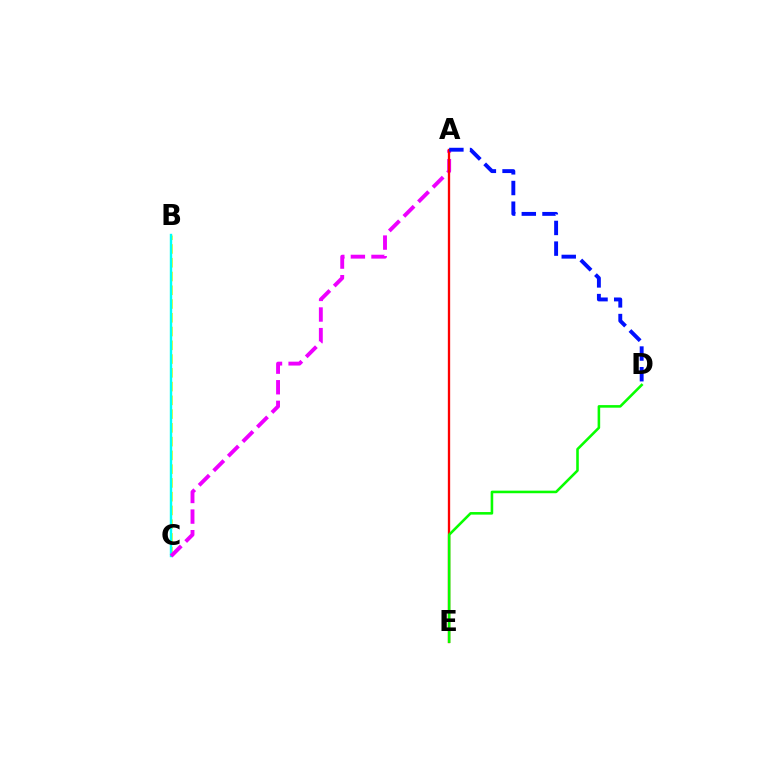{('B', 'C'): [{'color': '#fcf500', 'line_style': 'dashed', 'thickness': 1.87}, {'color': '#00fff6', 'line_style': 'solid', 'thickness': 1.74}], ('A', 'C'): [{'color': '#ee00ff', 'line_style': 'dashed', 'thickness': 2.8}], ('A', 'E'): [{'color': '#ff0000', 'line_style': 'solid', 'thickness': 1.67}], ('A', 'D'): [{'color': '#0010ff', 'line_style': 'dashed', 'thickness': 2.81}], ('D', 'E'): [{'color': '#08ff00', 'line_style': 'solid', 'thickness': 1.85}]}